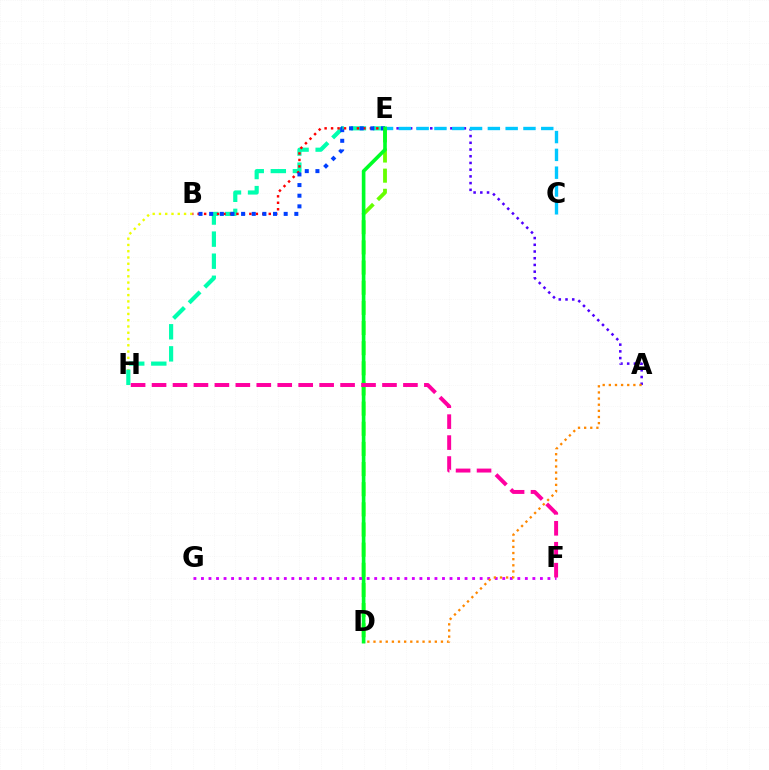{('B', 'H'): [{'color': '#eeff00', 'line_style': 'dotted', 'thickness': 1.7}], ('E', 'H'): [{'color': '#00ffaf', 'line_style': 'dashed', 'thickness': 3.0}], ('B', 'E'): [{'color': '#ff0000', 'line_style': 'dotted', 'thickness': 1.76}, {'color': '#003fff', 'line_style': 'dotted', 'thickness': 2.89}], ('A', 'E'): [{'color': '#4f00ff', 'line_style': 'dotted', 'thickness': 1.83}], ('C', 'E'): [{'color': '#00c7ff', 'line_style': 'dashed', 'thickness': 2.42}], ('D', 'E'): [{'color': '#66ff00', 'line_style': 'dashed', 'thickness': 2.74}, {'color': '#00ff27', 'line_style': 'solid', 'thickness': 2.61}], ('F', 'G'): [{'color': '#d600ff', 'line_style': 'dotted', 'thickness': 2.05}], ('A', 'D'): [{'color': '#ff8800', 'line_style': 'dotted', 'thickness': 1.67}], ('F', 'H'): [{'color': '#ff00a0', 'line_style': 'dashed', 'thickness': 2.85}]}